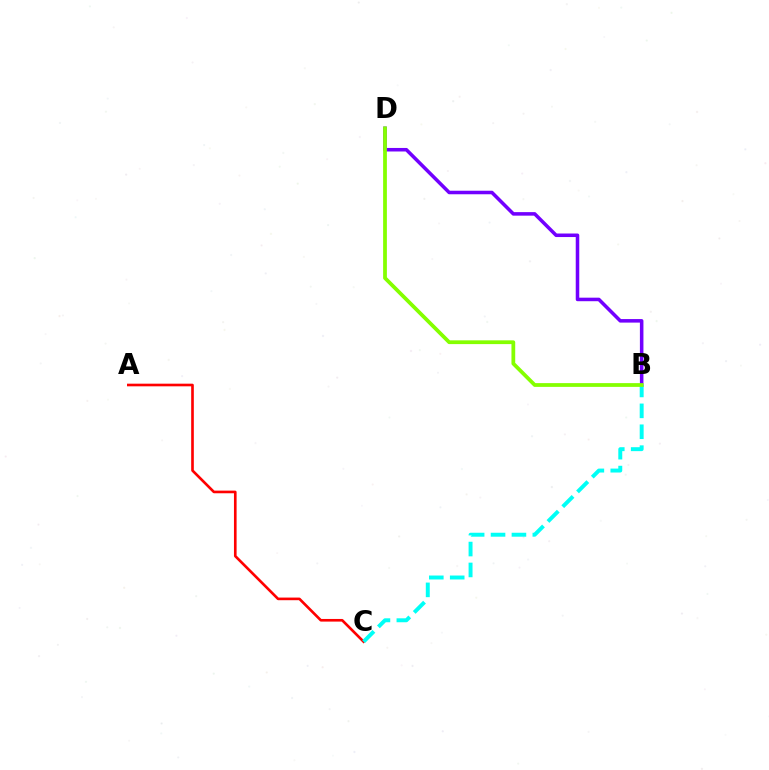{('A', 'C'): [{'color': '#ff0000', 'line_style': 'solid', 'thickness': 1.9}], ('B', 'D'): [{'color': '#7200ff', 'line_style': 'solid', 'thickness': 2.55}, {'color': '#84ff00', 'line_style': 'solid', 'thickness': 2.71}], ('B', 'C'): [{'color': '#00fff6', 'line_style': 'dashed', 'thickness': 2.84}]}